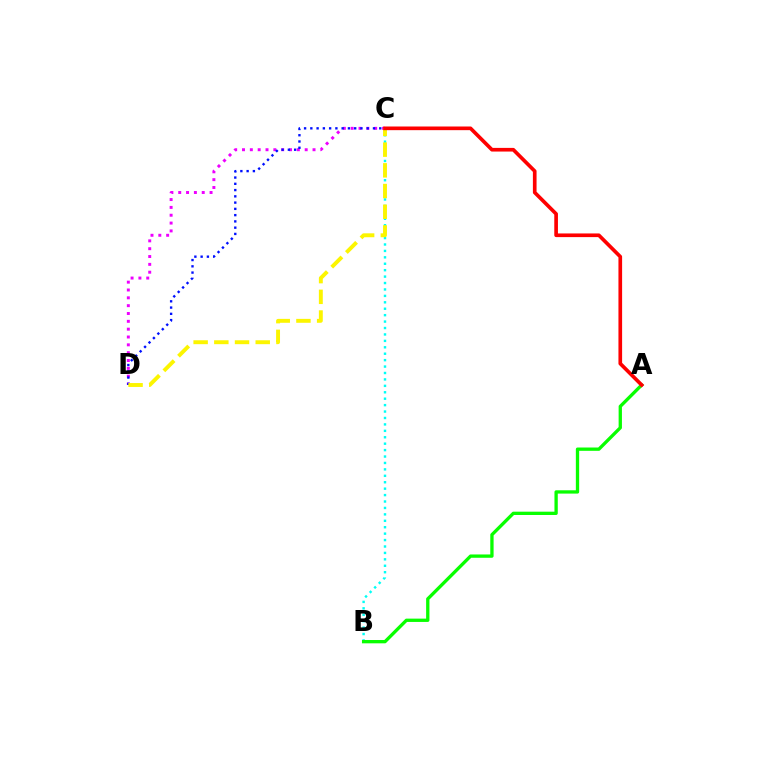{('C', 'D'): [{'color': '#ee00ff', 'line_style': 'dotted', 'thickness': 2.13}, {'color': '#0010ff', 'line_style': 'dotted', 'thickness': 1.7}, {'color': '#fcf500', 'line_style': 'dashed', 'thickness': 2.81}], ('B', 'C'): [{'color': '#00fff6', 'line_style': 'dotted', 'thickness': 1.75}], ('A', 'B'): [{'color': '#08ff00', 'line_style': 'solid', 'thickness': 2.38}], ('A', 'C'): [{'color': '#ff0000', 'line_style': 'solid', 'thickness': 2.64}]}